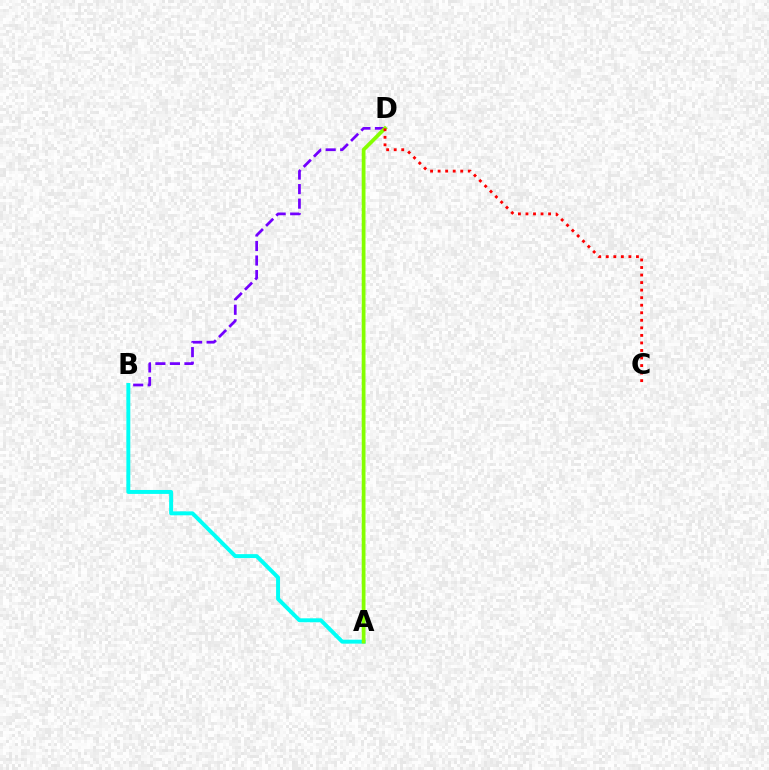{('B', 'D'): [{'color': '#7200ff', 'line_style': 'dashed', 'thickness': 1.97}], ('A', 'B'): [{'color': '#00fff6', 'line_style': 'solid', 'thickness': 2.84}], ('A', 'D'): [{'color': '#84ff00', 'line_style': 'solid', 'thickness': 2.7}], ('C', 'D'): [{'color': '#ff0000', 'line_style': 'dotted', 'thickness': 2.05}]}